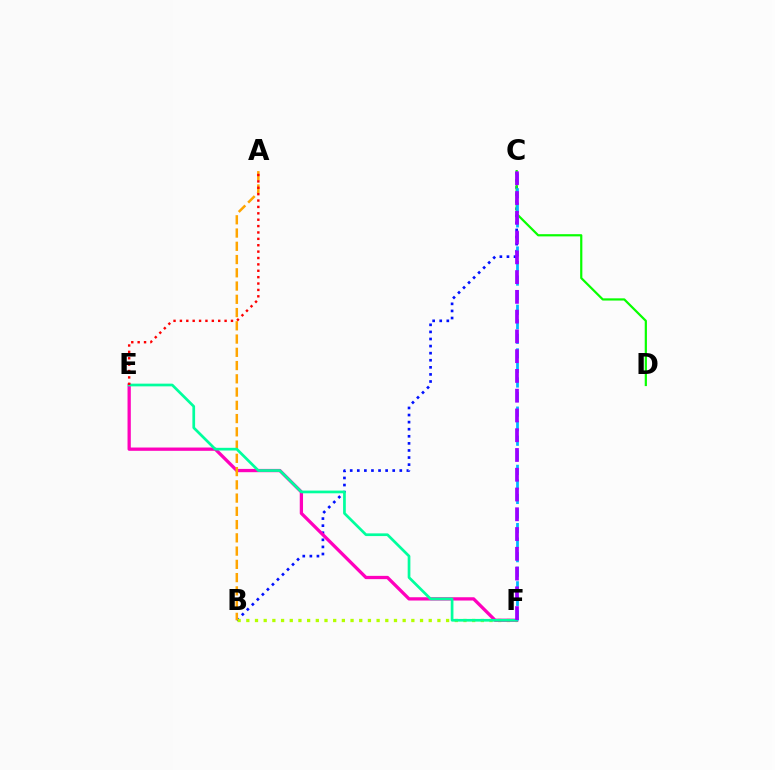{('B', 'C'): [{'color': '#0010ff', 'line_style': 'dotted', 'thickness': 1.92}], ('B', 'F'): [{'color': '#b3ff00', 'line_style': 'dotted', 'thickness': 2.36}], ('C', 'D'): [{'color': '#08ff00', 'line_style': 'solid', 'thickness': 1.59}], ('E', 'F'): [{'color': '#ff00bd', 'line_style': 'solid', 'thickness': 2.36}, {'color': '#00ff9d', 'line_style': 'solid', 'thickness': 1.95}], ('A', 'B'): [{'color': '#ffa500', 'line_style': 'dashed', 'thickness': 1.8}], ('A', 'E'): [{'color': '#ff0000', 'line_style': 'dotted', 'thickness': 1.73}], ('C', 'F'): [{'color': '#00b5ff', 'line_style': 'dashed', 'thickness': 1.98}, {'color': '#9b00ff', 'line_style': 'dashed', 'thickness': 2.69}]}